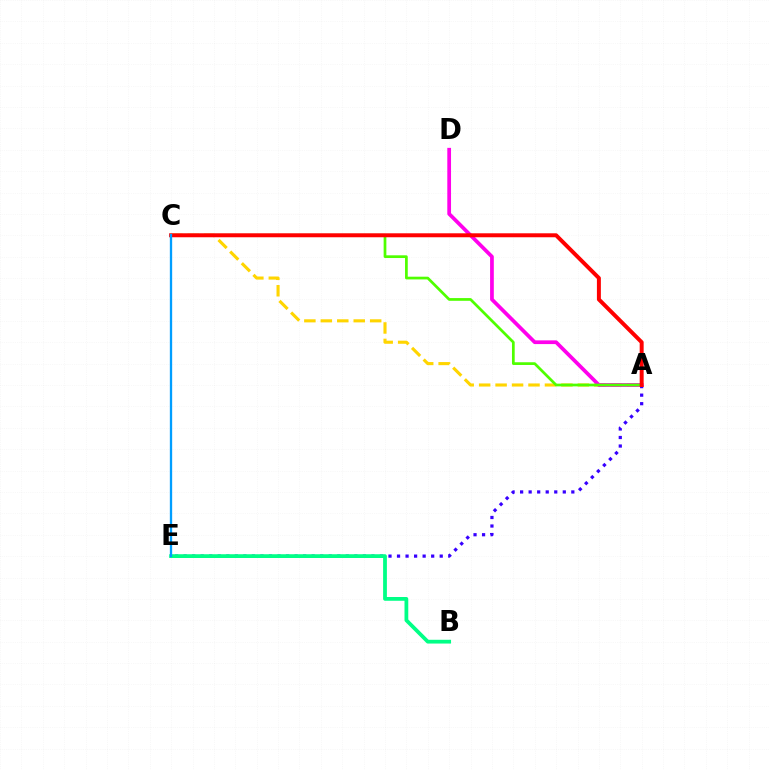{('A', 'E'): [{'color': '#3700ff', 'line_style': 'dotted', 'thickness': 2.32}], ('A', 'C'): [{'color': '#ffd500', 'line_style': 'dashed', 'thickness': 2.24}, {'color': '#4fff00', 'line_style': 'solid', 'thickness': 1.96}, {'color': '#ff0000', 'line_style': 'solid', 'thickness': 2.86}], ('A', 'D'): [{'color': '#ff00ed', 'line_style': 'solid', 'thickness': 2.68}], ('B', 'E'): [{'color': '#00ff86', 'line_style': 'solid', 'thickness': 2.72}], ('C', 'E'): [{'color': '#009eff', 'line_style': 'solid', 'thickness': 1.67}]}